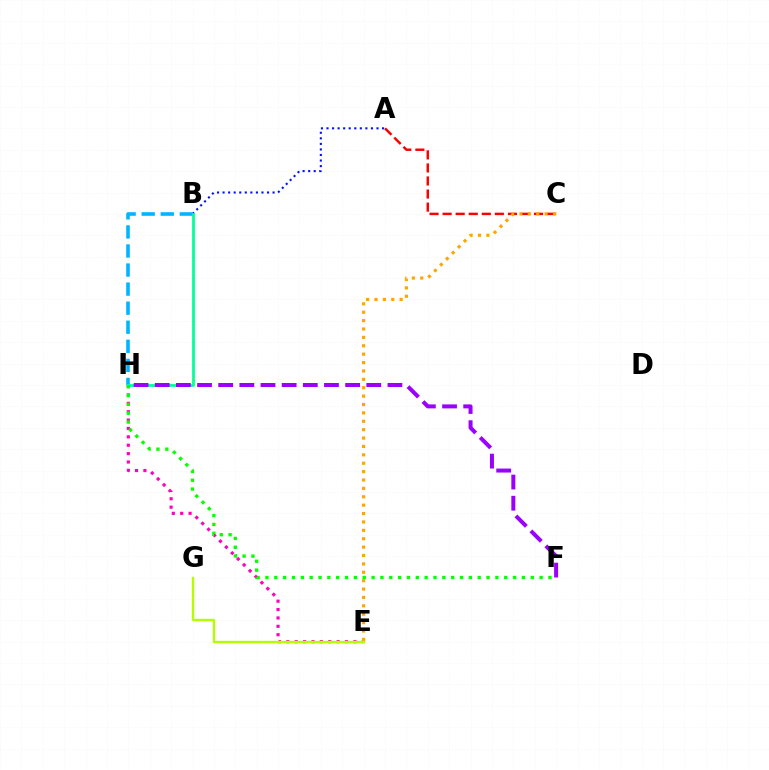{('E', 'H'): [{'color': '#ff00bd', 'line_style': 'dotted', 'thickness': 2.28}], ('A', 'B'): [{'color': '#0010ff', 'line_style': 'dotted', 'thickness': 1.51}], ('B', 'H'): [{'color': '#00b5ff', 'line_style': 'dashed', 'thickness': 2.59}, {'color': '#00ff9d', 'line_style': 'solid', 'thickness': 1.98}], ('A', 'C'): [{'color': '#ff0000', 'line_style': 'dashed', 'thickness': 1.77}], ('F', 'H'): [{'color': '#08ff00', 'line_style': 'dotted', 'thickness': 2.4}, {'color': '#9b00ff', 'line_style': 'dashed', 'thickness': 2.87}], ('C', 'E'): [{'color': '#ffa500', 'line_style': 'dotted', 'thickness': 2.28}], ('E', 'G'): [{'color': '#b3ff00', 'line_style': 'solid', 'thickness': 1.71}]}